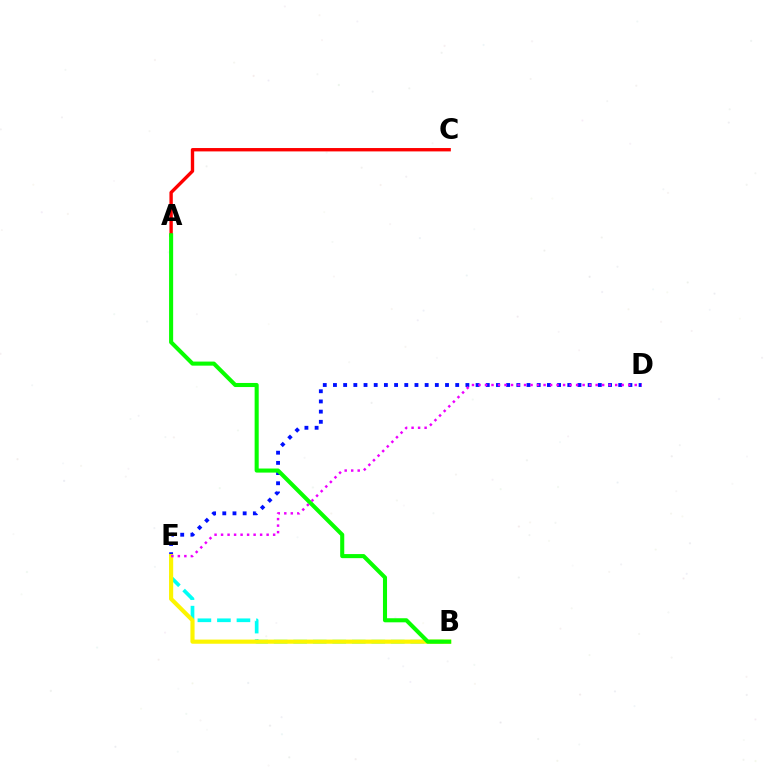{('B', 'E'): [{'color': '#00fff6', 'line_style': 'dashed', 'thickness': 2.65}, {'color': '#fcf500', 'line_style': 'solid', 'thickness': 2.99}], ('A', 'C'): [{'color': '#ff0000', 'line_style': 'solid', 'thickness': 2.43}], ('D', 'E'): [{'color': '#0010ff', 'line_style': 'dotted', 'thickness': 2.77}, {'color': '#ee00ff', 'line_style': 'dotted', 'thickness': 1.77}], ('A', 'B'): [{'color': '#08ff00', 'line_style': 'solid', 'thickness': 2.93}]}